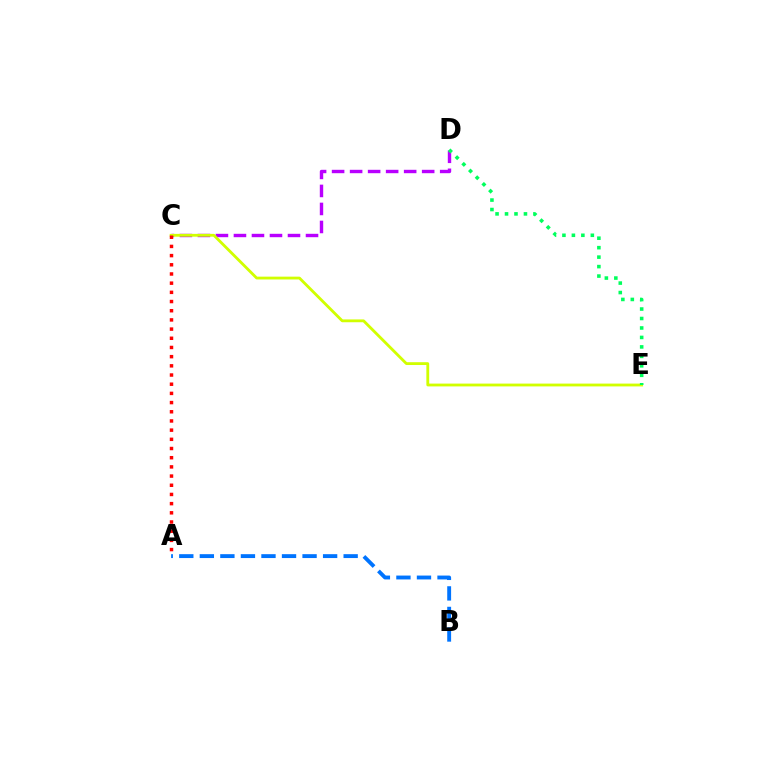{('C', 'D'): [{'color': '#b900ff', 'line_style': 'dashed', 'thickness': 2.45}], ('C', 'E'): [{'color': '#d1ff00', 'line_style': 'solid', 'thickness': 2.03}], ('D', 'E'): [{'color': '#00ff5c', 'line_style': 'dotted', 'thickness': 2.57}], ('A', 'B'): [{'color': '#0074ff', 'line_style': 'dashed', 'thickness': 2.79}], ('A', 'C'): [{'color': '#ff0000', 'line_style': 'dotted', 'thickness': 2.5}]}